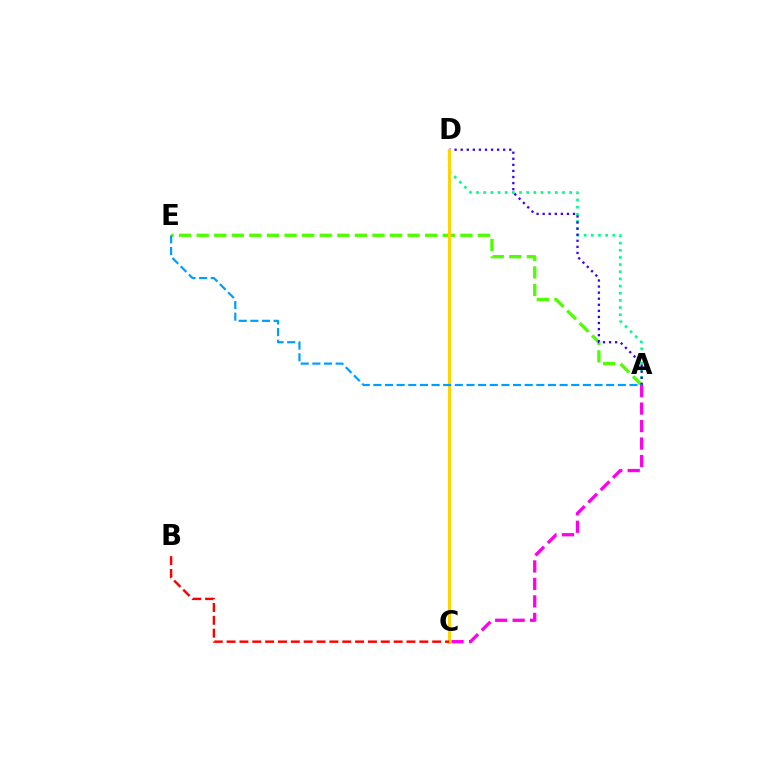{('A', 'E'): [{'color': '#4fff00', 'line_style': 'dashed', 'thickness': 2.39}, {'color': '#009eff', 'line_style': 'dashed', 'thickness': 1.58}], ('A', 'C'): [{'color': '#ff00ed', 'line_style': 'dashed', 'thickness': 2.37}], ('A', 'D'): [{'color': '#00ff86', 'line_style': 'dotted', 'thickness': 1.95}, {'color': '#3700ff', 'line_style': 'dotted', 'thickness': 1.65}], ('C', 'D'): [{'color': '#ffd500', 'line_style': 'solid', 'thickness': 2.16}], ('B', 'C'): [{'color': '#ff0000', 'line_style': 'dashed', 'thickness': 1.75}]}